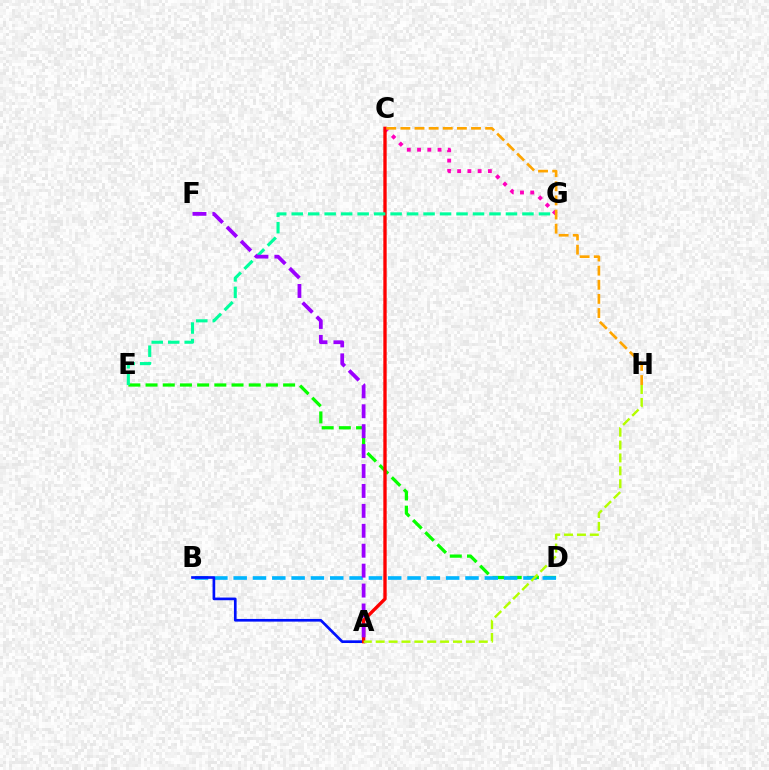{('D', 'E'): [{'color': '#08ff00', 'line_style': 'dashed', 'thickness': 2.34}], ('B', 'D'): [{'color': '#00b5ff', 'line_style': 'dashed', 'thickness': 2.62}], ('A', 'B'): [{'color': '#0010ff', 'line_style': 'solid', 'thickness': 1.92}], ('C', 'G'): [{'color': '#ff00bd', 'line_style': 'dotted', 'thickness': 2.78}], ('A', 'C'): [{'color': '#ff0000', 'line_style': 'solid', 'thickness': 2.41}], ('A', 'H'): [{'color': '#b3ff00', 'line_style': 'dashed', 'thickness': 1.75}], ('E', 'G'): [{'color': '#00ff9d', 'line_style': 'dashed', 'thickness': 2.24}], ('C', 'H'): [{'color': '#ffa500', 'line_style': 'dashed', 'thickness': 1.92}], ('A', 'F'): [{'color': '#9b00ff', 'line_style': 'dashed', 'thickness': 2.71}]}